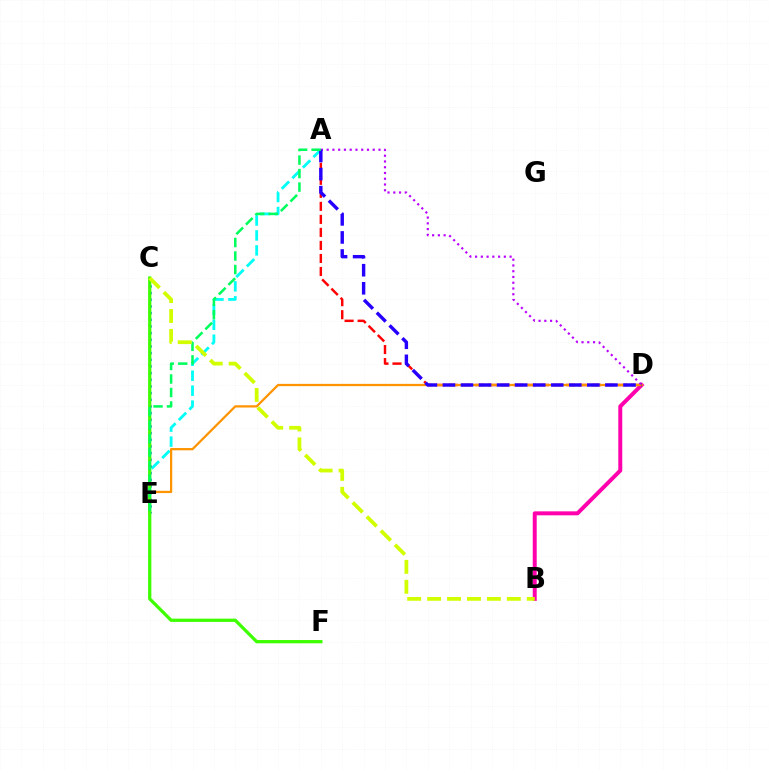{('A', 'E'): [{'color': '#00fff6', 'line_style': 'dashed', 'thickness': 2.03}, {'color': '#00ff5c', 'line_style': 'dashed', 'thickness': 1.83}], ('A', 'D'): [{'color': '#ff0000', 'line_style': 'dashed', 'thickness': 1.77}, {'color': '#b900ff', 'line_style': 'dotted', 'thickness': 1.56}, {'color': '#2500ff', 'line_style': 'dashed', 'thickness': 2.45}], ('C', 'E'): [{'color': '#0074ff', 'line_style': 'dotted', 'thickness': 1.81}], ('B', 'D'): [{'color': '#ff00ac', 'line_style': 'solid', 'thickness': 2.85}], ('D', 'E'): [{'color': '#ff9400', 'line_style': 'solid', 'thickness': 1.62}], ('C', 'F'): [{'color': '#3dff00', 'line_style': 'solid', 'thickness': 2.34}], ('B', 'C'): [{'color': '#d1ff00', 'line_style': 'dashed', 'thickness': 2.71}]}